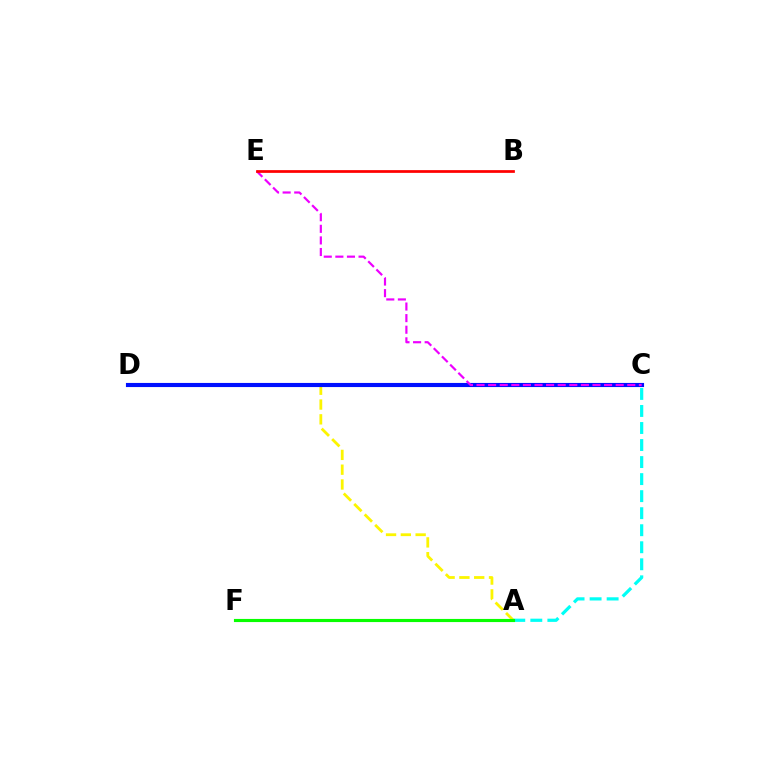{('A', 'D'): [{'color': '#fcf500', 'line_style': 'dashed', 'thickness': 2.01}], ('C', 'D'): [{'color': '#0010ff', 'line_style': 'solid', 'thickness': 2.97}], ('A', 'C'): [{'color': '#00fff6', 'line_style': 'dashed', 'thickness': 2.31}], ('C', 'E'): [{'color': '#ee00ff', 'line_style': 'dashed', 'thickness': 1.58}], ('A', 'F'): [{'color': '#08ff00', 'line_style': 'solid', 'thickness': 2.26}], ('B', 'E'): [{'color': '#ff0000', 'line_style': 'solid', 'thickness': 1.97}]}